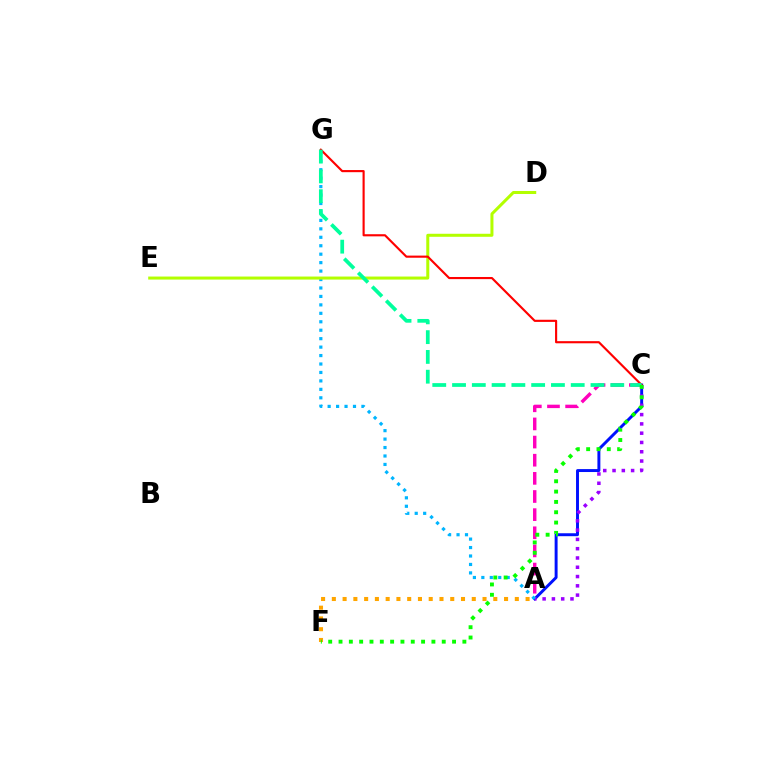{('A', 'C'): [{'color': '#0010ff', 'line_style': 'solid', 'thickness': 2.12}, {'color': '#9b00ff', 'line_style': 'dotted', 'thickness': 2.52}, {'color': '#ff00bd', 'line_style': 'dashed', 'thickness': 2.46}], ('A', 'G'): [{'color': '#00b5ff', 'line_style': 'dotted', 'thickness': 2.3}], ('D', 'E'): [{'color': '#b3ff00', 'line_style': 'solid', 'thickness': 2.17}], ('C', 'G'): [{'color': '#ff0000', 'line_style': 'solid', 'thickness': 1.54}, {'color': '#00ff9d', 'line_style': 'dashed', 'thickness': 2.69}], ('A', 'F'): [{'color': '#ffa500', 'line_style': 'dotted', 'thickness': 2.92}], ('C', 'F'): [{'color': '#08ff00', 'line_style': 'dotted', 'thickness': 2.8}]}